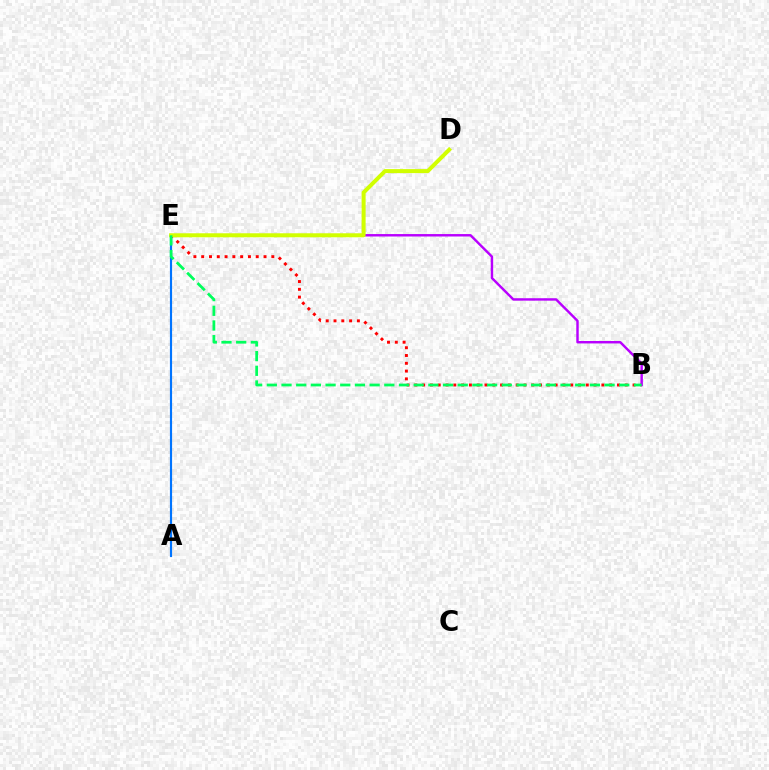{('B', 'E'): [{'color': '#ff0000', 'line_style': 'dotted', 'thickness': 2.12}, {'color': '#b900ff', 'line_style': 'solid', 'thickness': 1.76}, {'color': '#00ff5c', 'line_style': 'dashed', 'thickness': 1.99}], ('A', 'E'): [{'color': '#0074ff', 'line_style': 'solid', 'thickness': 1.56}], ('D', 'E'): [{'color': '#d1ff00', 'line_style': 'solid', 'thickness': 2.89}]}